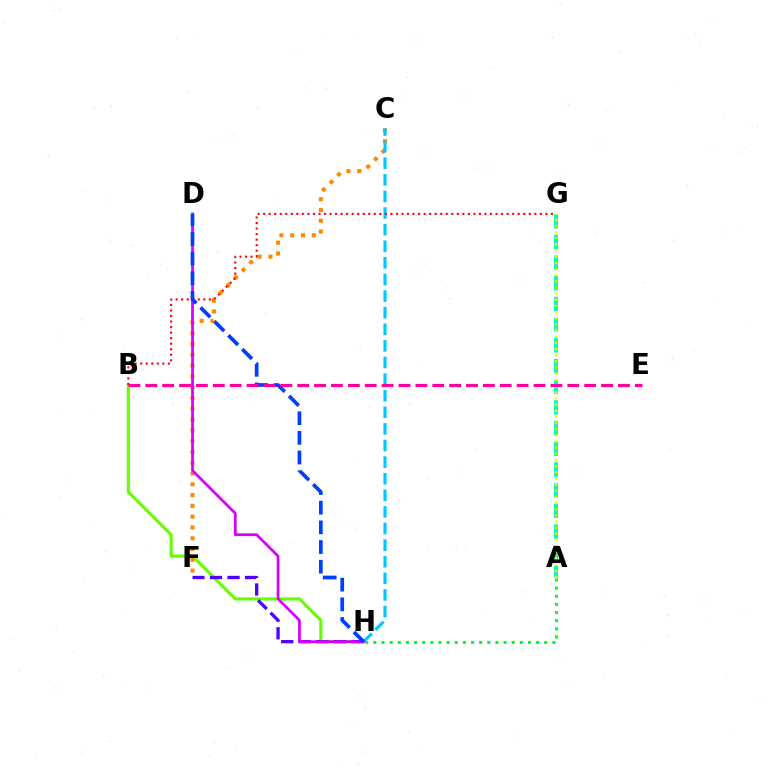{('B', 'H'): [{'color': '#66ff00', 'line_style': 'solid', 'thickness': 2.27}], ('C', 'F'): [{'color': '#ff8800', 'line_style': 'dotted', 'thickness': 2.93}], ('F', 'H'): [{'color': '#4f00ff', 'line_style': 'dashed', 'thickness': 2.39}], ('C', 'H'): [{'color': '#00c7ff', 'line_style': 'dashed', 'thickness': 2.26}], ('B', 'G'): [{'color': '#ff0000', 'line_style': 'dotted', 'thickness': 1.5}], ('A', 'G'): [{'color': '#00ffaf', 'line_style': 'dashed', 'thickness': 2.81}, {'color': '#eeff00', 'line_style': 'dotted', 'thickness': 1.67}], ('D', 'H'): [{'color': '#d600ff', 'line_style': 'solid', 'thickness': 1.97}, {'color': '#003fff', 'line_style': 'dashed', 'thickness': 2.67}], ('B', 'E'): [{'color': '#ff00a0', 'line_style': 'dashed', 'thickness': 2.29}], ('A', 'H'): [{'color': '#00ff27', 'line_style': 'dotted', 'thickness': 2.21}]}